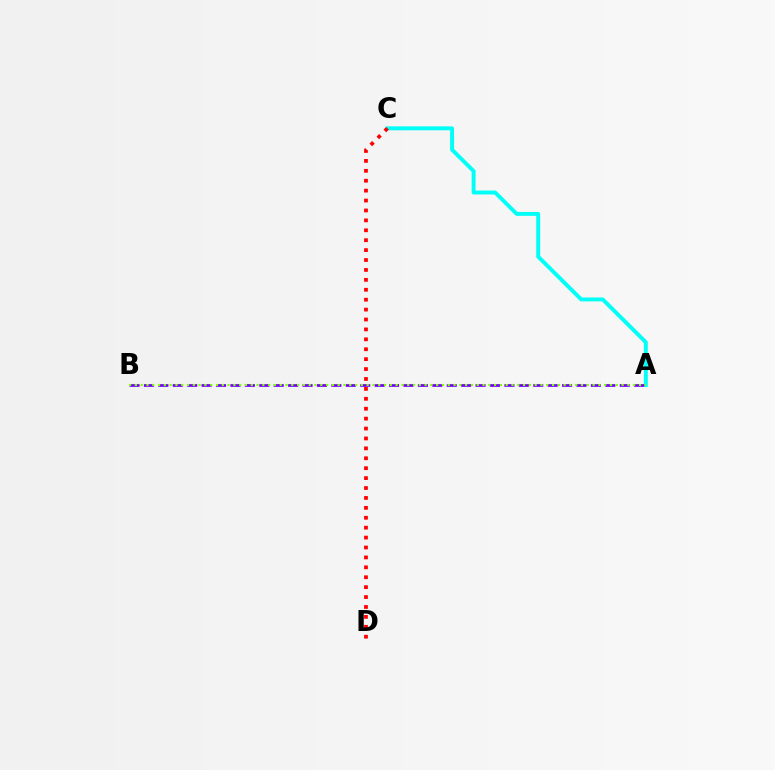{('A', 'C'): [{'color': '#00fff6', 'line_style': 'solid', 'thickness': 2.82}], ('A', 'B'): [{'color': '#7200ff', 'line_style': 'dashed', 'thickness': 1.96}, {'color': '#84ff00', 'line_style': 'dotted', 'thickness': 1.57}], ('C', 'D'): [{'color': '#ff0000', 'line_style': 'dotted', 'thickness': 2.69}]}